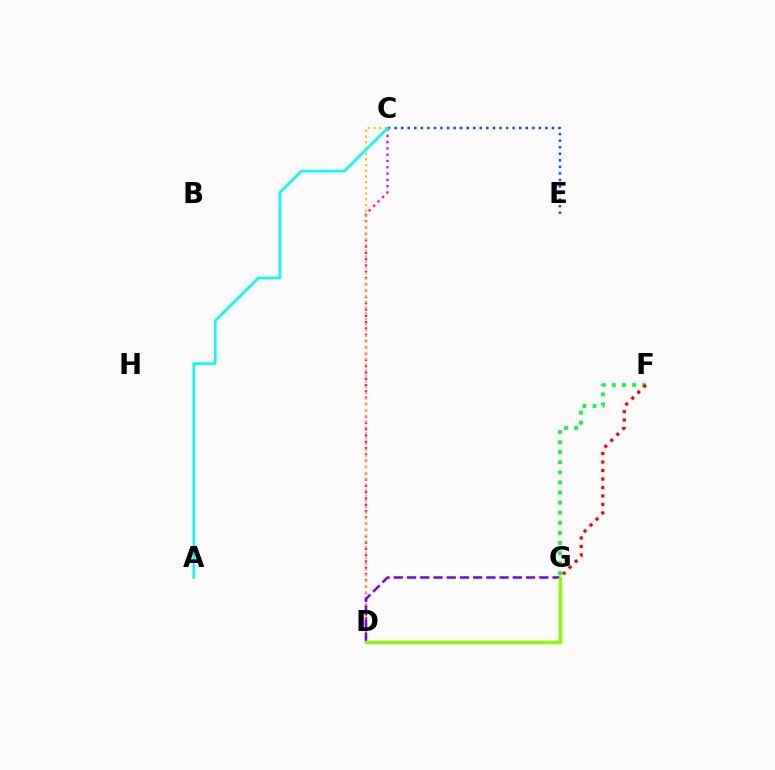{('C', 'D'): [{'color': '#ff00cf', 'line_style': 'dotted', 'thickness': 1.71}, {'color': '#ffbd00', 'line_style': 'dotted', 'thickness': 1.55}], ('D', 'G'): [{'color': '#7200ff', 'line_style': 'dashed', 'thickness': 1.8}, {'color': '#84ff00', 'line_style': 'solid', 'thickness': 2.44}], ('F', 'G'): [{'color': '#00ff39', 'line_style': 'dotted', 'thickness': 2.74}, {'color': '#ff0000', 'line_style': 'dotted', 'thickness': 2.31}], ('C', 'E'): [{'color': '#004bff', 'line_style': 'dotted', 'thickness': 1.78}], ('A', 'C'): [{'color': '#00fff6', 'line_style': 'solid', 'thickness': 1.88}]}